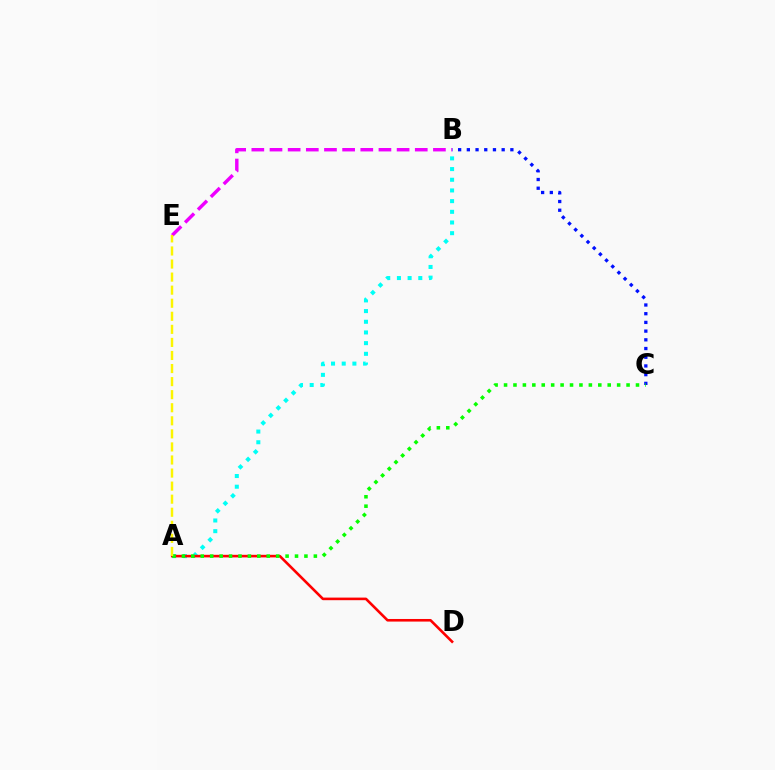{('B', 'C'): [{'color': '#0010ff', 'line_style': 'dotted', 'thickness': 2.37}], ('A', 'B'): [{'color': '#00fff6', 'line_style': 'dotted', 'thickness': 2.9}], ('A', 'D'): [{'color': '#ff0000', 'line_style': 'solid', 'thickness': 1.87}], ('A', 'C'): [{'color': '#08ff00', 'line_style': 'dotted', 'thickness': 2.56}], ('B', 'E'): [{'color': '#ee00ff', 'line_style': 'dashed', 'thickness': 2.47}], ('A', 'E'): [{'color': '#fcf500', 'line_style': 'dashed', 'thickness': 1.77}]}